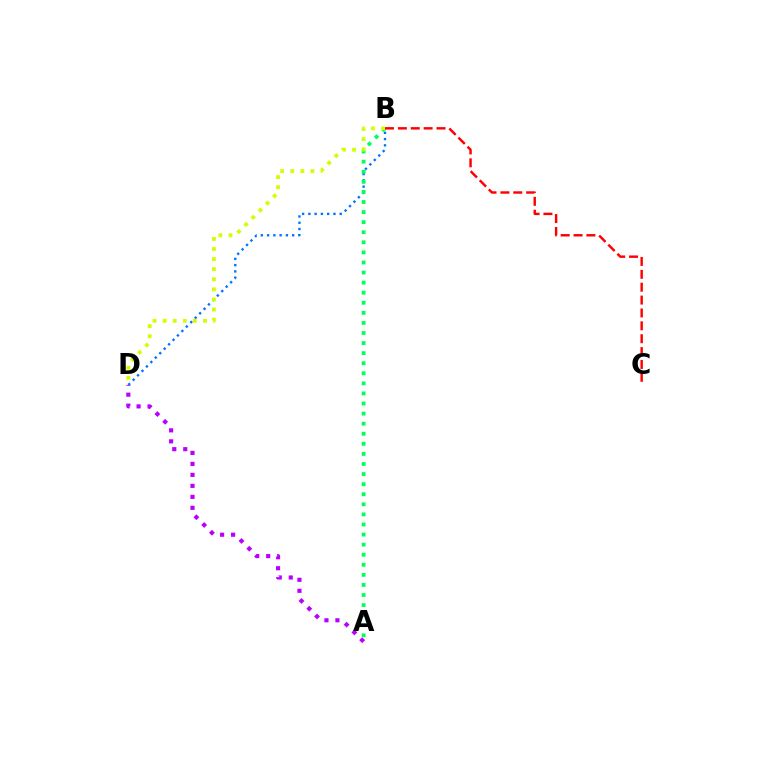{('B', 'D'): [{'color': '#0074ff', 'line_style': 'dotted', 'thickness': 1.7}, {'color': '#d1ff00', 'line_style': 'dotted', 'thickness': 2.74}], ('A', 'B'): [{'color': '#00ff5c', 'line_style': 'dotted', 'thickness': 2.74}], ('A', 'D'): [{'color': '#b900ff', 'line_style': 'dotted', 'thickness': 2.99}], ('B', 'C'): [{'color': '#ff0000', 'line_style': 'dashed', 'thickness': 1.75}]}